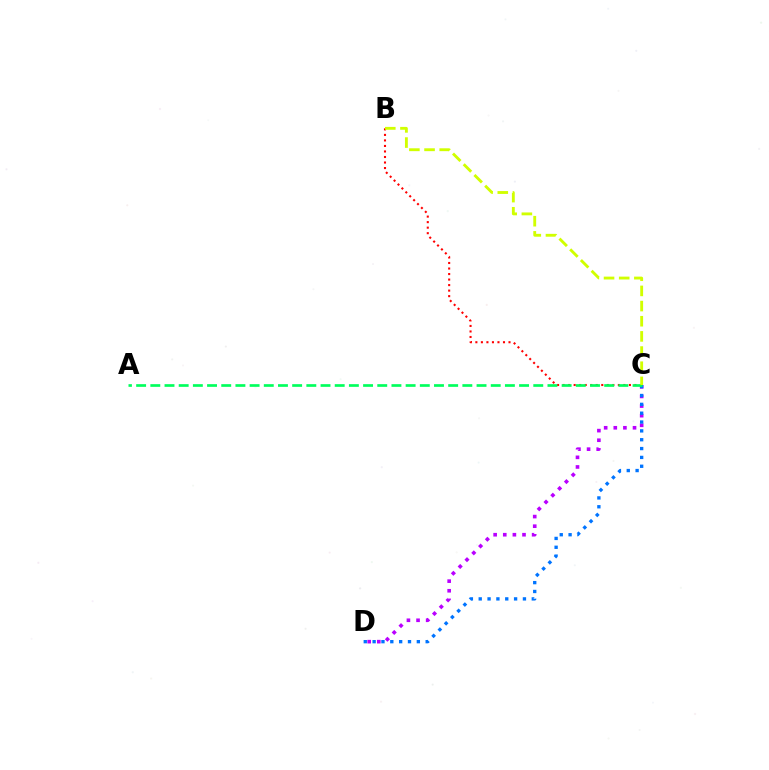{('C', 'D'): [{'color': '#b900ff', 'line_style': 'dotted', 'thickness': 2.61}, {'color': '#0074ff', 'line_style': 'dotted', 'thickness': 2.4}], ('B', 'C'): [{'color': '#ff0000', 'line_style': 'dotted', 'thickness': 1.5}, {'color': '#d1ff00', 'line_style': 'dashed', 'thickness': 2.06}], ('A', 'C'): [{'color': '#00ff5c', 'line_style': 'dashed', 'thickness': 1.93}]}